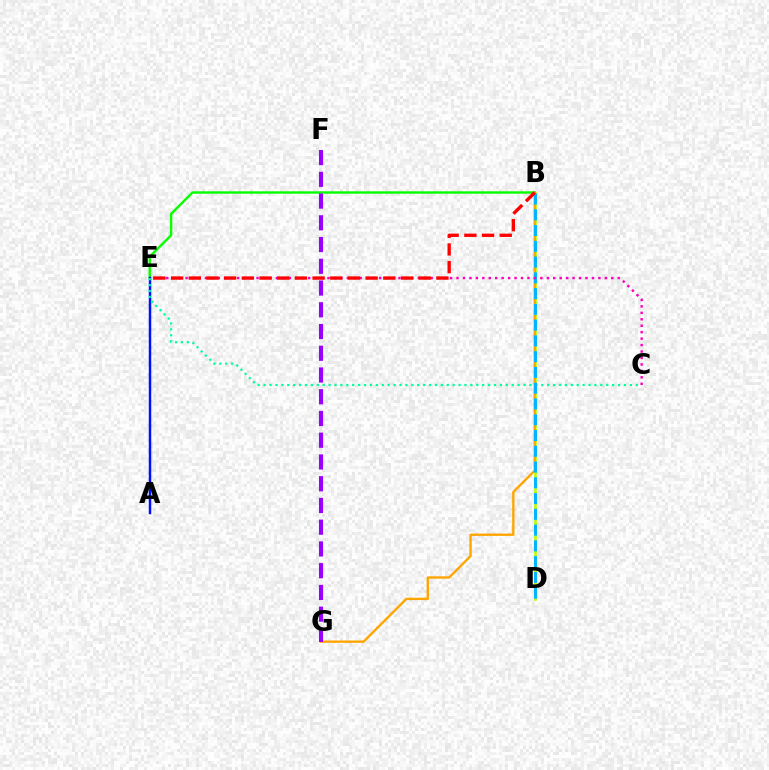{('B', 'D'): [{'color': '#b3ff00', 'line_style': 'solid', 'thickness': 1.9}, {'color': '#00b5ff', 'line_style': 'dashed', 'thickness': 2.14}], ('B', 'E'): [{'color': '#08ff00', 'line_style': 'solid', 'thickness': 1.74}, {'color': '#ff0000', 'line_style': 'dashed', 'thickness': 2.4}], ('B', 'G'): [{'color': '#ffa500', 'line_style': 'solid', 'thickness': 1.7}], ('A', 'E'): [{'color': '#0010ff', 'line_style': 'solid', 'thickness': 1.78}], ('F', 'G'): [{'color': '#9b00ff', 'line_style': 'dashed', 'thickness': 2.95}], ('C', 'E'): [{'color': '#00ff9d', 'line_style': 'dotted', 'thickness': 1.61}, {'color': '#ff00bd', 'line_style': 'dotted', 'thickness': 1.75}]}